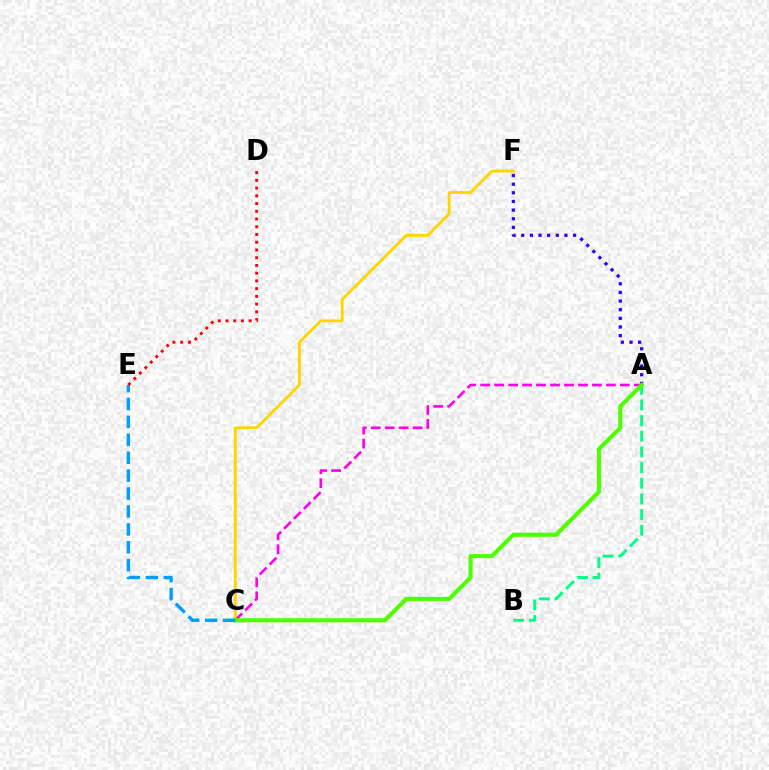{('A', 'B'): [{'color': '#00ff86', 'line_style': 'dashed', 'thickness': 2.13}], ('A', 'F'): [{'color': '#3700ff', 'line_style': 'dotted', 'thickness': 2.35}], ('C', 'F'): [{'color': '#ffd500', 'line_style': 'solid', 'thickness': 2.04}], ('A', 'C'): [{'color': '#ff00ed', 'line_style': 'dashed', 'thickness': 1.9}, {'color': '#4fff00', 'line_style': 'solid', 'thickness': 2.97}], ('C', 'E'): [{'color': '#009eff', 'line_style': 'dashed', 'thickness': 2.43}], ('D', 'E'): [{'color': '#ff0000', 'line_style': 'dotted', 'thickness': 2.1}]}